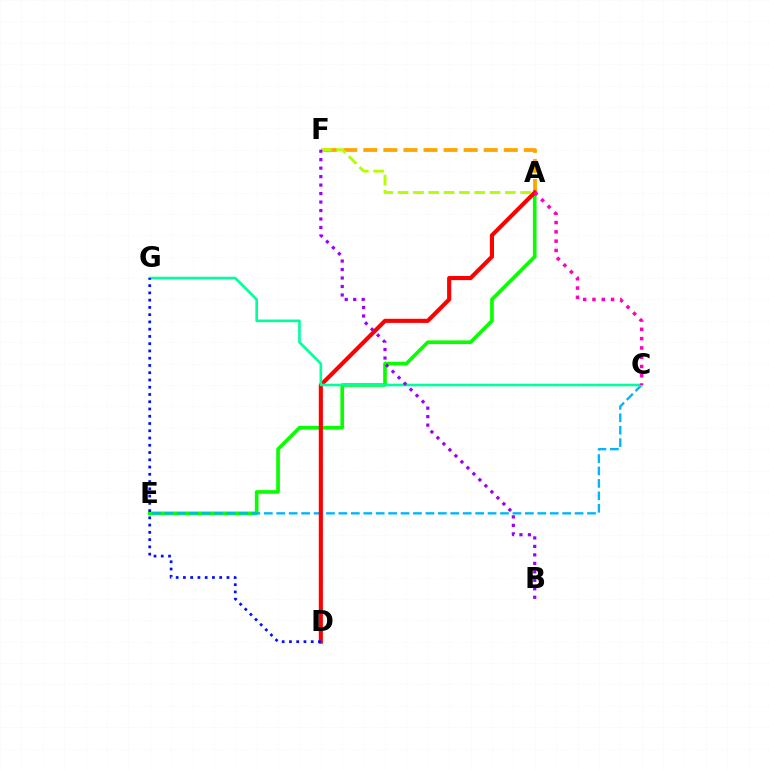{('A', 'E'): [{'color': '#08ff00', 'line_style': 'solid', 'thickness': 2.62}], ('A', 'F'): [{'color': '#ffa500', 'line_style': 'dashed', 'thickness': 2.73}, {'color': '#b3ff00', 'line_style': 'dashed', 'thickness': 2.08}], ('C', 'E'): [{'color': '#00b5ff', 'line_style': 'dashed', 'thickness': 1.69}], ('A', 'D'): [{'color': '#ff0000', 'line_style': 'solid', 'thickness': 2.96}], ('C', 'G'): [{'color': '#00ff9d', 'line_style': 'solid', 'thickness': 1.89}], ('A', 'C'): [{'color': '#ff00bd', 'line_style': 'dotted', 'thickness': 2.52}], ('D', 'G'): [{'color': '#0010ff', 'line_style': 'dotted', 'thickness': 1.97}], ('B', 'F'): [{'color': '#9b00ff', 'line_style': 'dotted', 'thickness': 2.3}]}